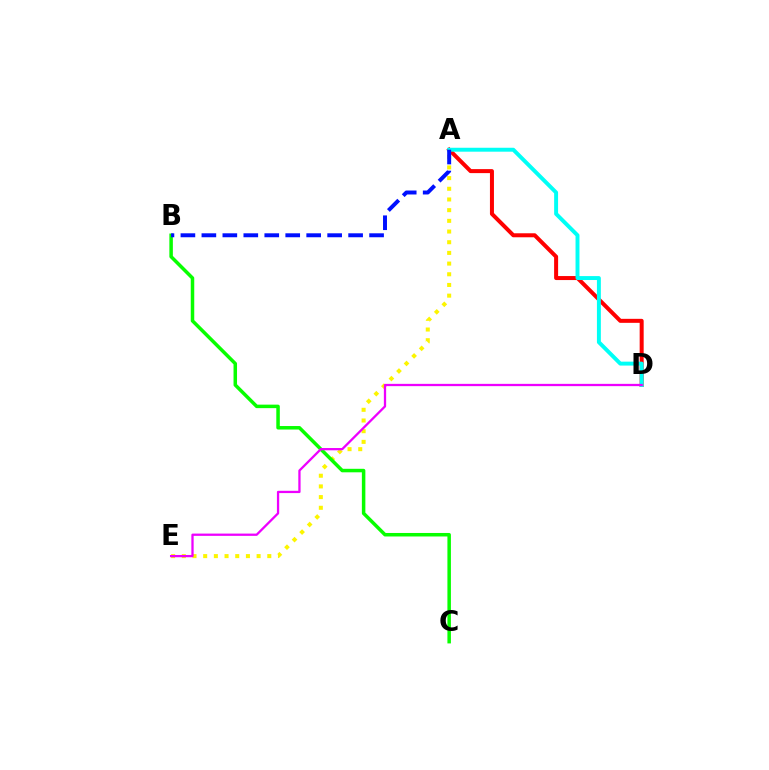{('A', 'D'): [{'color': '#ff0000', 'line_style': 'solid', 'thickness': 2.88}, {'color': '#00fff6', 'line_style': 'solid', 'thickness': 2.83}], ('A', 'E'): [{'color': '#fcf500', 'line_style': 'dotted', 'thickness': 2.9}], ('B', 'C'): [{'color': '#08ff00', 'line_style': 'solid', 'thickness': 2.52}], ('D', 'E'): [{'color': '#ee00ff', 'line_style': 'solid', 'thickness': 1.64}], ('A', 'B'): [{'color': '#0010ff', 'line_style': 'dashed', 'thickness': 2.85}]}